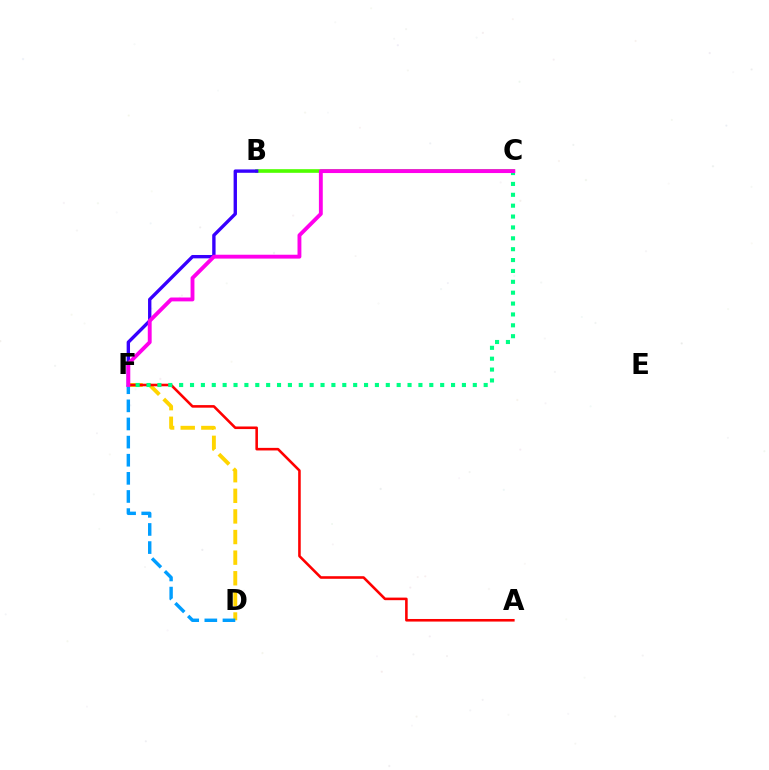{('B', 'C'): [{'color': '#4fff00', 'line_style': 'solid', 'thickness': 2.62}], ('B', 'F'): [{'color': '#3700ff', 'line_style': 'solid', 'thickness': 2.42}], ('D', 'F'): [{'color': '#ffd500', 'line_style': 'dashed', 'thickness': 2.8}, {'color': '#009eff', 'line_style': 'dashed', 'thickness': 2.46}], ('A', 'F'): [{'color': '#ff0000', 'line_style': 'solid', 'thickness': 1.86}], ('C', 'F'): [{'color': '#00ff86', 'line_style': 'dotted', 'thickness': 2.95}, {'color': '#ff00ed', 'line_style': 'solid', 'thickness': 2.79}]}